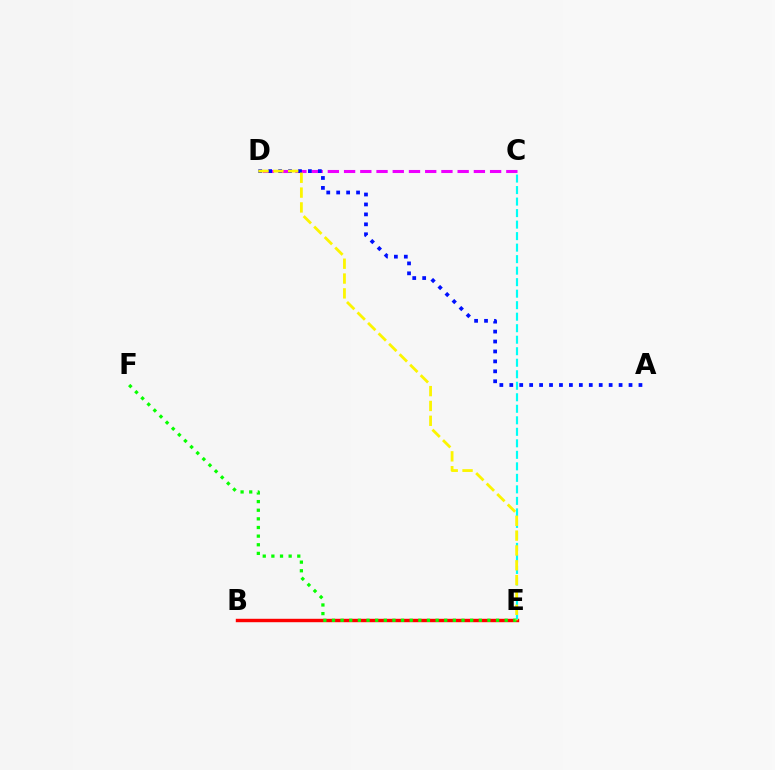{('B', 'E'): [{'color': '#ff0000', 'line_style': 'solid', 'thickness': 2.46}], ('C', 'E'): [{'color': '#00fff6', 'line_style': 'dashed', 'thickness': 1.56}], ('C', 'D'): [{'color': '#ee00ff', 'line_style': 'dashed', 'thickness': 2.2}], ('E', 'F'): [{'color': '#08ff00', 'line_style': 'dotted', 'thickness': 2.35}], ('A', 'D'): [{'color': '#0010ff', 'line_style': 'dotted', 'thickness': 2.7}], ('D', 'E'): [{'color': '#fcf500', 'line_style': 'dashed', 'thickness': 2.02}]}